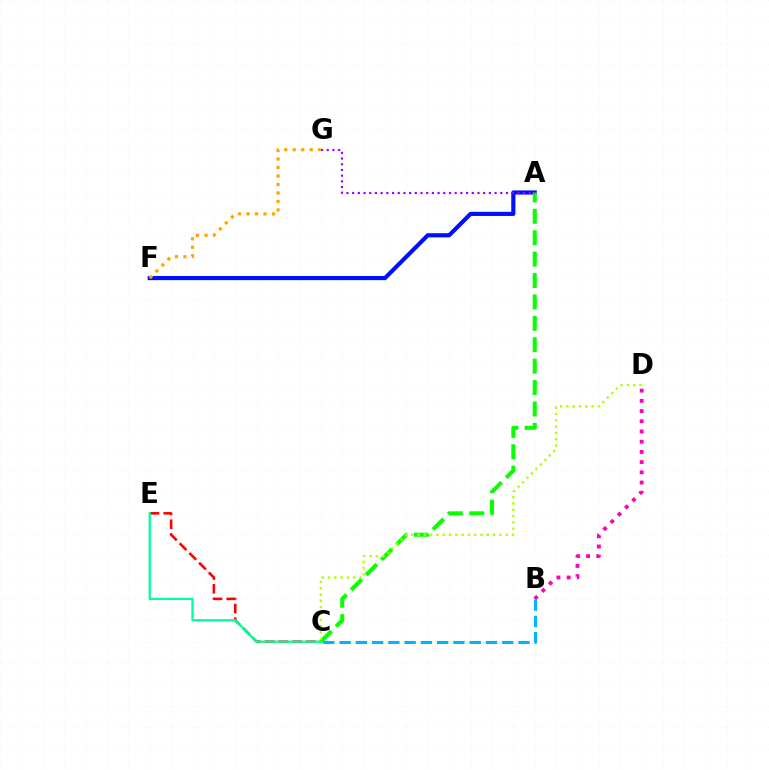{('A', 'F'): [{'color': '#0010ff', 'line_style': 'solid', 'thickness': 2.99}], ('C', 'E'): [{'color': '#ff0000', 'line_style': 'dashed', 'thickness': 1.86}, {'color': '#00ff9d', 'line_style': 'solid', 'thickness': 1.65}], ('A', 'C'): [{'color': '#08ff00', 'line_style': 'dashed', 'thickness': 2.91}], ('A', 'G'): [{'color': '#9b00ff', 'line_style': 'dotted', 'thickness': 1.55}], ('B', 'C'): [{'color': '#00b5ff', 'line_style': 'dashed', 'thickness': 2.21}], ('B', 'D'): [{'color': '#ff00bd', 'line_style': 'dotted', 'thickness': 2.77}], ('F', 'G'): [{'color': '#ffa500', 'line_style': 'dotted', 'thickness': 2.31}], ('C', 'D'): [{'color': '#b3ff00', 'line_style': 'dotted', 'thickness': 1.71}]}